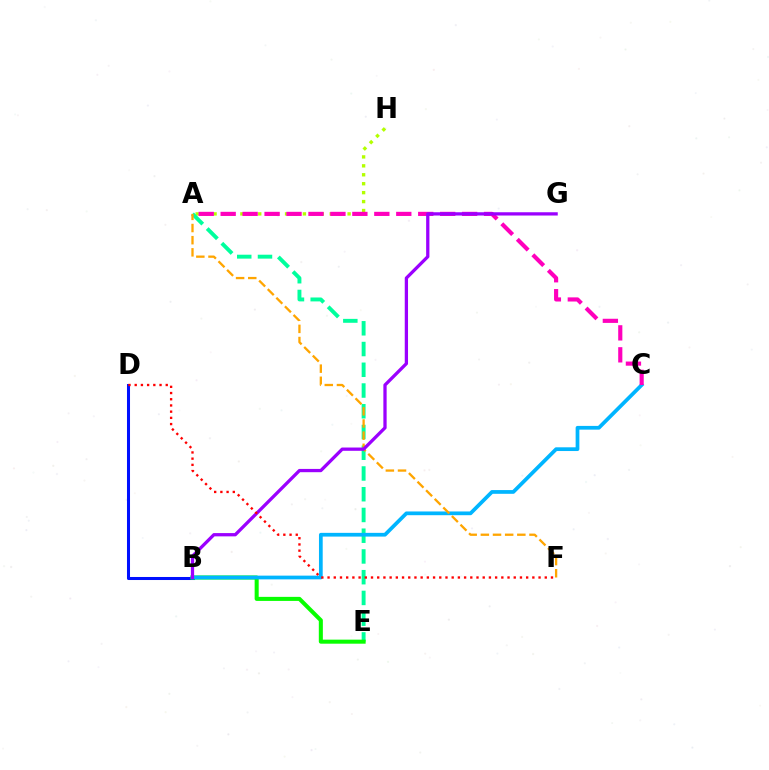{('B', 'D'): [{'color': '#0010ff', 'line_style': 'solid', 'thickness': 2.19}], ('A', 'H'): [{'color': '#b3ff00', 'line_style': 'dotted', 'thickness': 2.43}], ('A', 'E'): [{'color': '#00ff9d', 'line_style': 'dashed', 'thickness': 2.82}], ('B', 'E'): [{'color': '#08ff00', 'line_style': 'solid', 'thickness': 2.91}], ('B', 'C'): [{'color': '#00b5ff', 'line_style': 'solid', 'thickness': 2.69}], ('A', 'F'): [{'color': '#ffa500', 'line_style': 'dashed', 'thickness': 1.65}], ('A', 'C'): [{'color': '#ff00bd', 'line_style': 'dashed', 'thickness': 2.98}], ('B', 'G'): [{'color': '#9b00ff', 'line_style': 'solid', 'thickness': 2.36}], ('D', 'F'): [{'color': '#ff0000', 'line_style': 'dotted', 'thickness': 1.69}]}